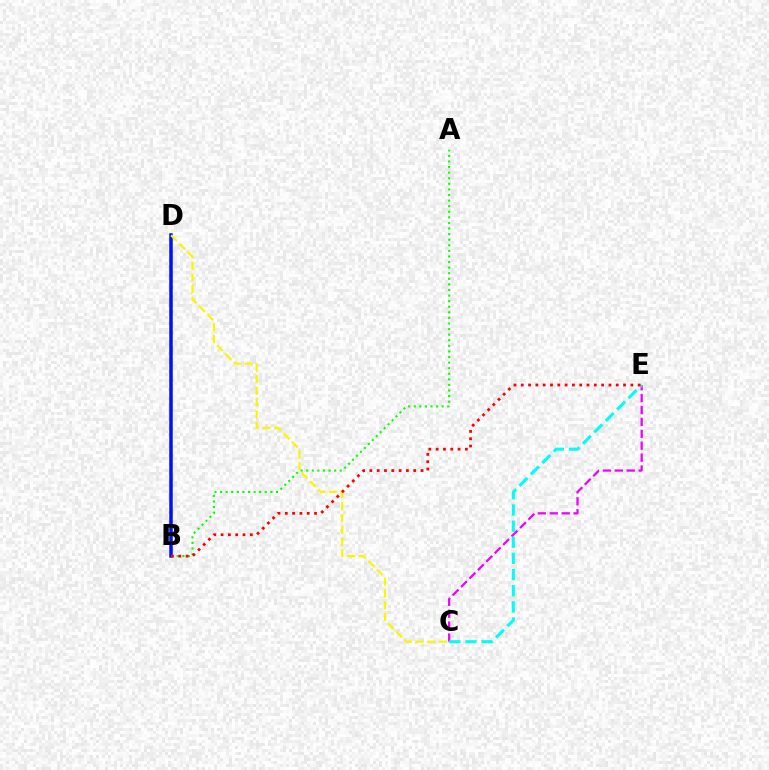{('B', 'D'): [{'color': '#0010ff', 'line_style': 'solid', 'thickness': 2.53}], ('A', 'B'): [{'color': '#08ff00', 'line_style': 'dotted', 'thickness': 1.52}], ('C', 'E'): [{'color': '#ee00ff', 'line_style': 'dashed', 'thickness': 1.62}, {'color': '#00fff6', 'line_style': 'dashed', 'thickness': 2.19}], ('C', 'D'): [{'color': '#fcf500', 'line_style': 'dashed', 'thickness': 1.59}], ('B', 'E'): [{'color': '#ff0000', 'line_style': 'dotted', 'thickness': 1.99}]}